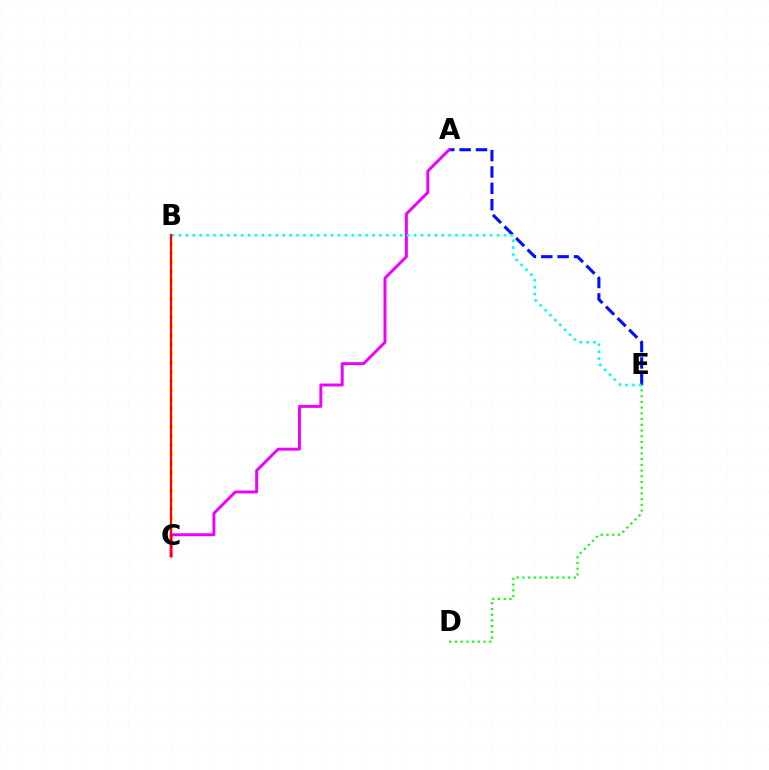{('A', 'E'): [{'color': '#0010ff', 'line_style': 'dashed', 'thickness': 2.22}], ('B', 'C'): [{'color': '#fcf500', 'line_style': 'dotted', 'thickness': 2.48}, {'color': '#ff0000', 'line_style': 'solid', 'thickness': 1.61}], ('A', 'C'): [{'color': '#ee00ff', 'line_style': 'solid', 'thickness': 2.11}], ('B', 'E'): [{'color': '#00fff6', 'line_style': 'dotted', 'thickness': 1.88}], ('D', 'E'): [{'color': '#08ff00', 'line_style': 'dotted', 'thickness': 1.55}]}